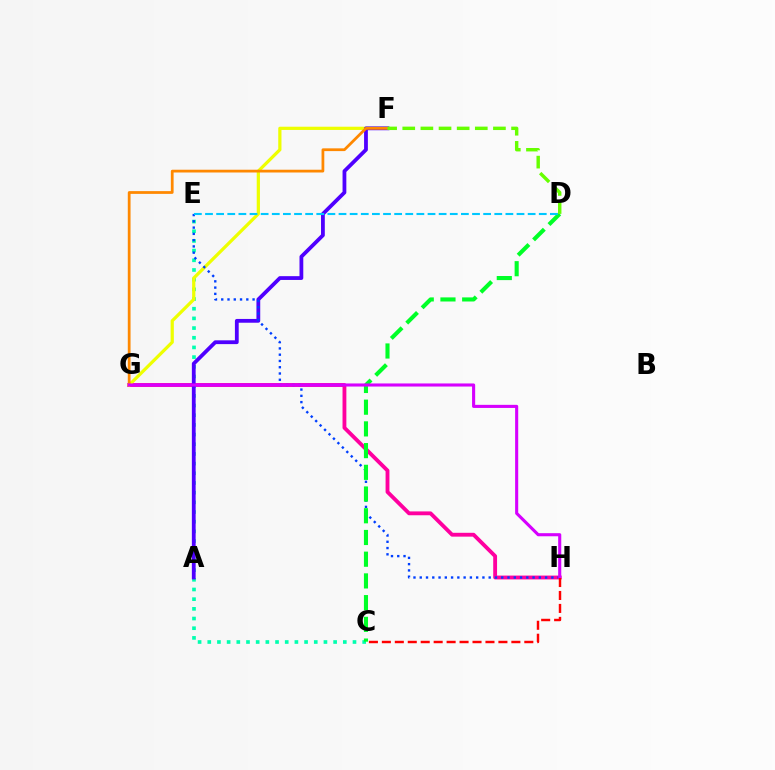{('G', 'H'): [{'color': '#ff00a0', 'line_style': 'solid', 'thickness': 2.77}, {'color': '#d600ff', 'line_style': 'solid', 'thickness': 2.23}], ('C', 'E'): [{'color': '#00ffaf', 'line_style': 'dotted', 'thickness': 2.63}], ('F', 'G'): [{'color': '#eeff00', 'line_style': 'solid', 'thickness': 2.32}, {'color': '#ff8800', 'line_style': 'solid', 'thickness': 1.99}], ('A', 'F'): [{'color': '#4f00ff', 'line_style': 'solid', 'thickness': 2.73}], ('E', 'H'): [{'color': '#003fff', 'line_style': 'dotted', 'thickness': 1.7}], ('C', 'D'): [{'color': '#00ff27', 'line_style': 'dashed', 'thickness': 2.95}], ('D', 'F'): [{'color': '#66ff00', 'line_style': 'dashed', 'thickness': 2.46}], ('D', 'E'): [{'color': '#00c7ff', 'line_style': 'dashed', 'thickness': 1.51}], ('C', 'H'): [{'color': '#ff0000', 'line_style': 'dashed', 'thickness': 1.76}]}